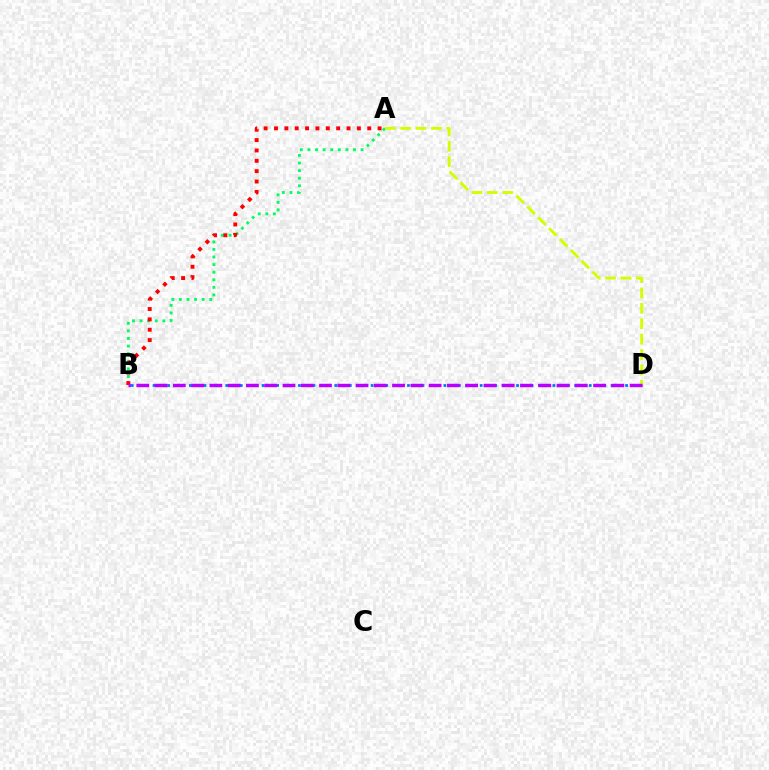{('A', 'B'): [{'color': '#00ff5c', 'line_style': 'dotted', 'thickness': 2.06}, {'color': '#ff0000', 'line_style': 'dotted', 'thickness': 2.81}], ('B', 'D'): [{'color': '#0074ff', 'line_style': 'dotted', 'thickness': 1.98}, {'color': '#b900ff', 'line_style': 'dashed', 'thickness': 2.48}], ('A', 'D'): [{'color': '#d1ff00', 'line_style': 'dashed', 'thickness': 2.09}]}